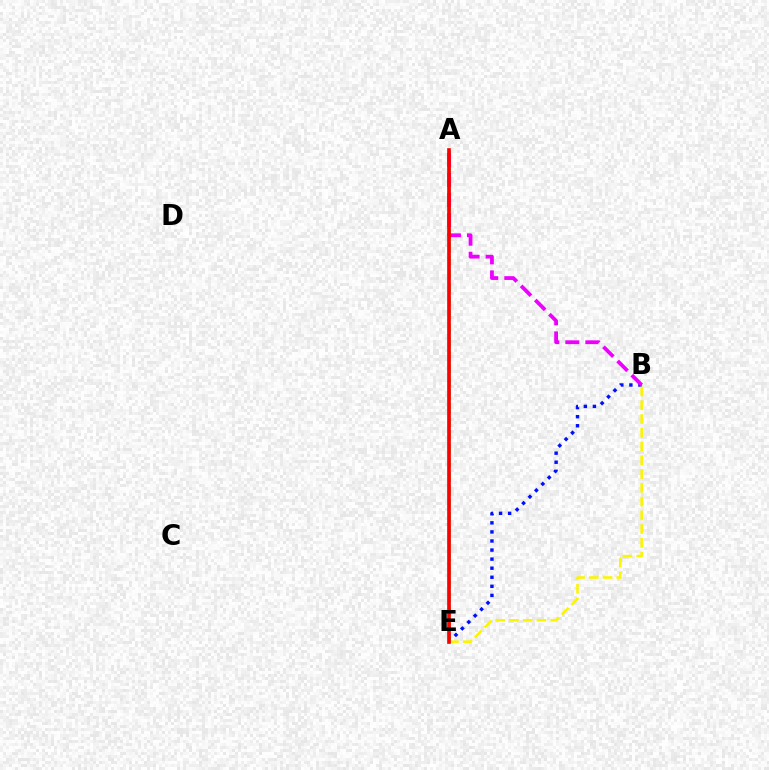{('B', 'E'): [{'color': '#0010ff', 'line_style': 'dotted', 'thickness': 2.46}, {'color': '#fcf500', 'line_style': 'dashed', 'thickness': 1.87}], ('A', 'E'): [{'color': '#08ff00', 'line_style': 'dashed', 'thickness': 1.83}, {'color': '#00fff6', 'line_style': 'dotted', 'thickness': 1.9}, {'color': '#ff0000', 'line_style': 'solid', 'thickness': 2.65}], ('A', 'B'): [{'color': '#ee00ff', 'line_style': 'dashed', 'thickness': 2.72}]}